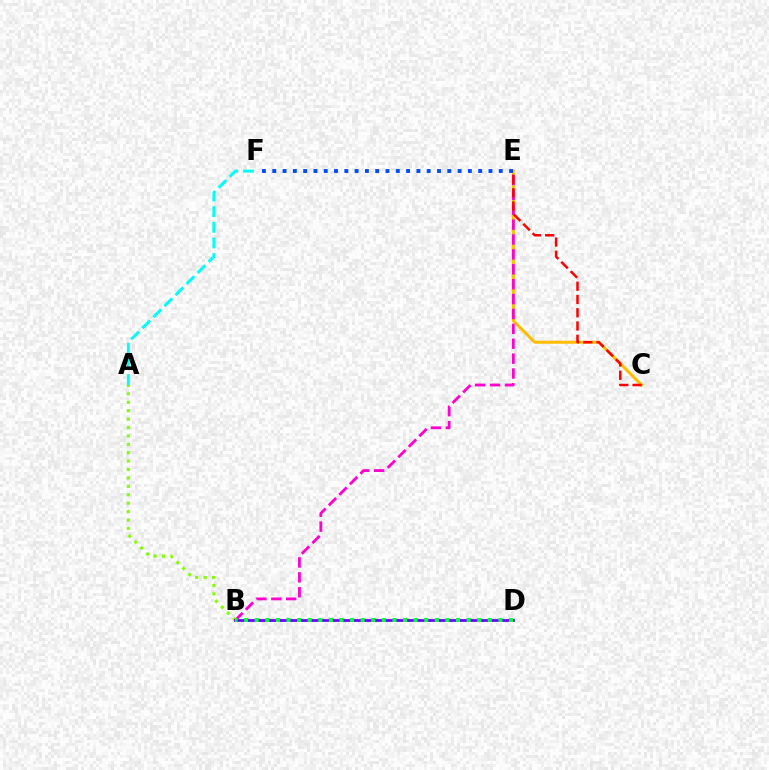{('C', 'E'): [{'color': '#ffbd00', 'line_style': 'solid', 'thickness': 2.17}, {'color': '#ff0000', 'line_style': 'dashed', 'thickness': 1.8}], ('A', 'B'): [{'color': '#84ff00', 'line_style': 'dotted', 'thickness': 2.28}], ('E', 'F'): [{'color': '#004bff', 'line_style': 'dotted', 'thickness': 2.8}], ('B', 'D'): [{'color': '#7200ff', 'line_style': 'solid', 'thickness': 2.0}, {'color': '#00ff39', 'line_style': 'dotted', 'thickness': 2.88}], ('B', 'E'): [{'color': '#ff00cf', 'line_style': 'dashed', 'thickness': 2.02}], ('A', 'F'): [{'color': '#00fff6', 'line_style': 'dashed', 'thickness': 2.12}]}